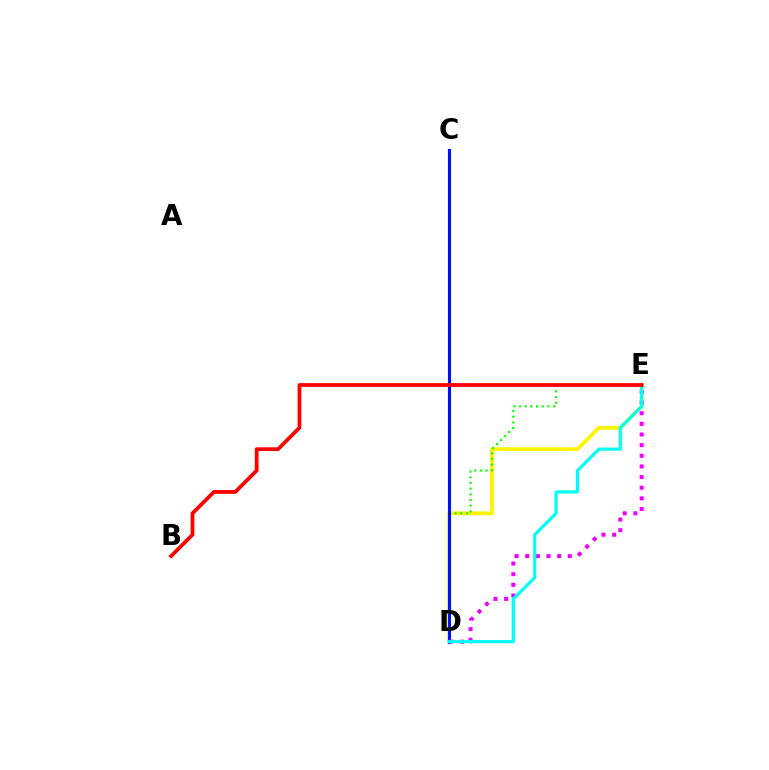{('D', 'E'): [{'color': '#fcf500', 'line_style': 'solid', 'thickness': 2.73}, {'color': '#08ff00', 'line_style': 'dotted', 'thickness': 1.54}, {'color': '#ee00ff', 'line_style': 'dotted', 'thickness': 2.89}, {'color': '#00fff6', 'line_style': 'solid', 'thickness': 2.28}], ('C', 'D'): [{'color': '#0010ff', 'line_style': 'solid', 'thickness': 2.23}], ('B', 'E'): [{'color': '#ff0000', 'line_style': 'solid', 'thickness': 2.7}]}